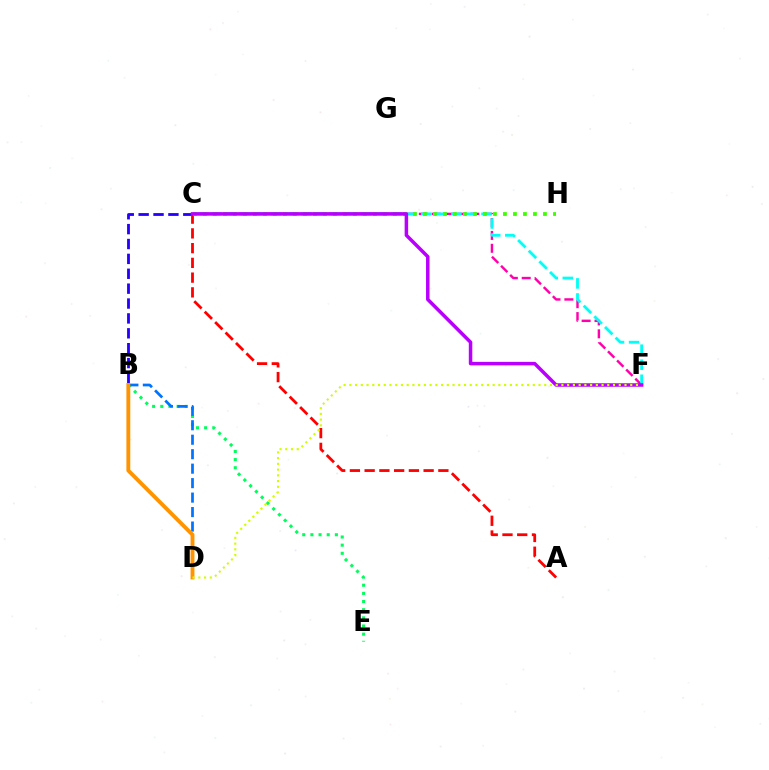{('B', 'C'): [{'color': '#2500ff', 'line_style': 'dashed', 'thickness': 2.02}], ('C', 'F'): [{'color': '#ff00ac', 'line_style': 'dashed', 'thickness': 1.75}, {'color': '#00fff6', 'line_style': 'dashed', 'thickness': 2.04}, {'color': '#b900ff', 'line_style': 'solid', 'thickness': 2.52}], ('B', 'E'): [{'color': '#00ff5c', 'line_style': 'dotted', 'thickness': 2.22}], ('B', 'D'): [{'color': '#0074ff', 'line_style': 'dashed', 'thickness': 1.97}, {'color': '#ff9400', 'line_style': 'solid', 'thickness': 2.78}], ('A', 'C'): [{'color': '#ff0000', 'line_style': 'dashed', 'thickness': 2.0}], ('C', 'H'): [{'color': '#3dff00', 'line_style': 'dotted', 'thickness': 2.72}], ('D', 'F'): [{'color': '#d1ff00', 'line_style': 'dotted', 'thickness': 1.56}]}